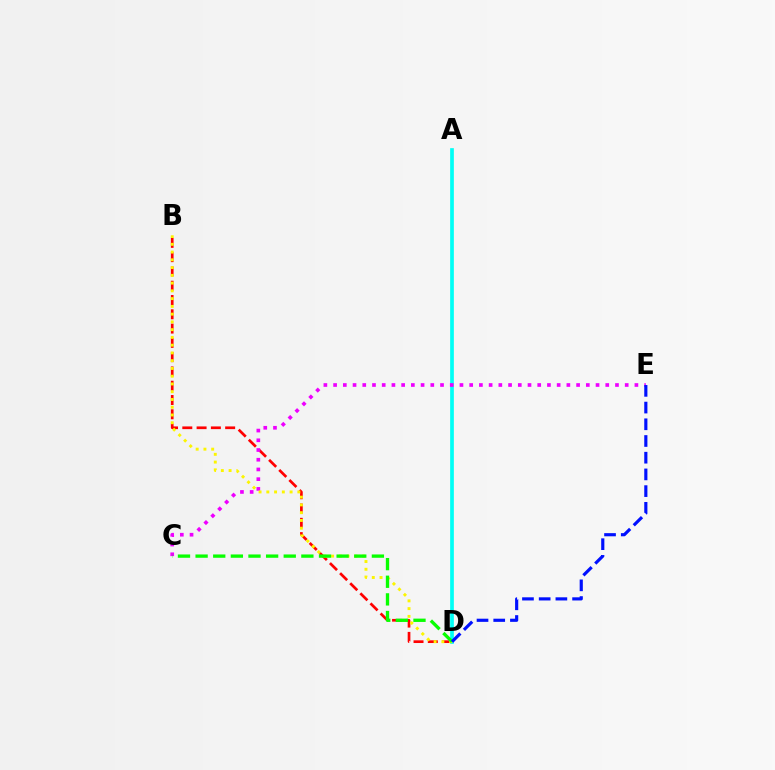{('A', 'D'): [{'color': '#00fff6', 'line_style': 'solid', 'thickness': 2.66}], ('B', 'D'): [{'color': '#ff0000', 'line_style': 'dashed', 'thickness': 1.94}, {'color': '#fcf500', 'line_style': 'dotted', 'thickness': 2.11}], ('C', 'E'): [{'color': '#ee00ff', 'line_style': 'dotted', 'thickness': 2.64}], ('C', 'D'): [{'color': '#08ff00', 'line_style': 'dashed', 'thickness': 2.39}], ('D', 'E'): [{'color': '#0010ff', 'line_style': 'dashed', 'thickness': 2.27}]}